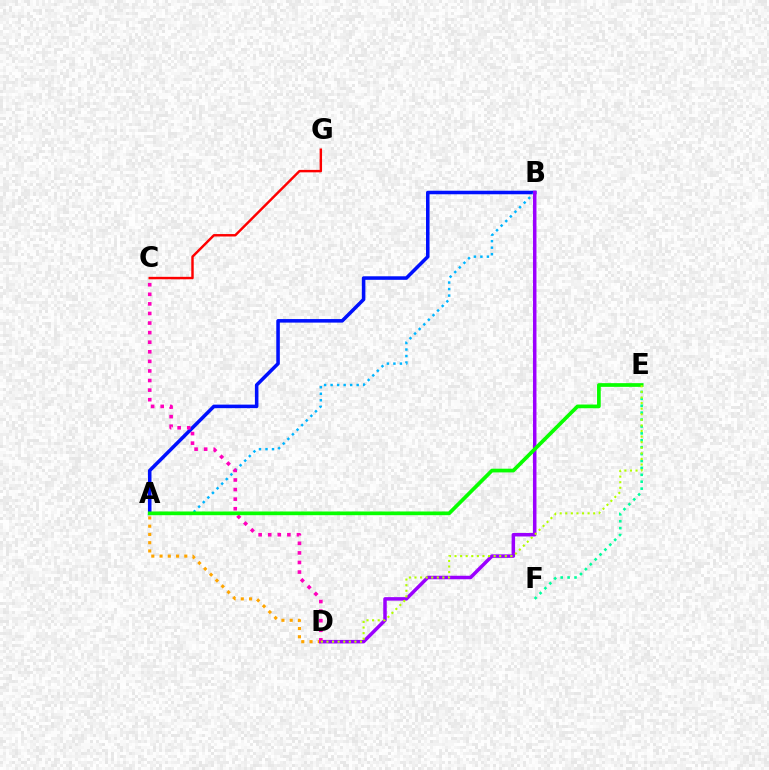{('A', 'D'): [{'color': '#ffa500', 'line_style': 'dotted', 'thickness': 2.24}], ('A', 'B'): [{'color': '#0010ff', 'line_style': 'solid', 'thickness': 2.55}, {'color': '#00b5ff', 'line_style': 'dotted', 'thickness': 1.77}], ('B', 'D'): [{'color': '#9b00ff', 'line_style': 'solid', 'thickness': 2.52}], ('E', 'F'): [{'color': '#00ff9d', 'line_style': 'dotted', 'thickness': 1.88}], ('C', 'D'): [{'color': '#ff00bd', 'line_style': 'dotted', 'thickness': 2.6}], ('A', 'E'): [{'color': '#08ff00', 'line_style': 'solid', 'thickness': 2.67}], ('C', 'G'): [{'color': '#ff0000', 'line_style': 'solid', 'thickness': 1.76}], ('D', 'E'): [{'color': '#b3ff00', 'line_style': 'dotted', 'thickness': 1.52}]}